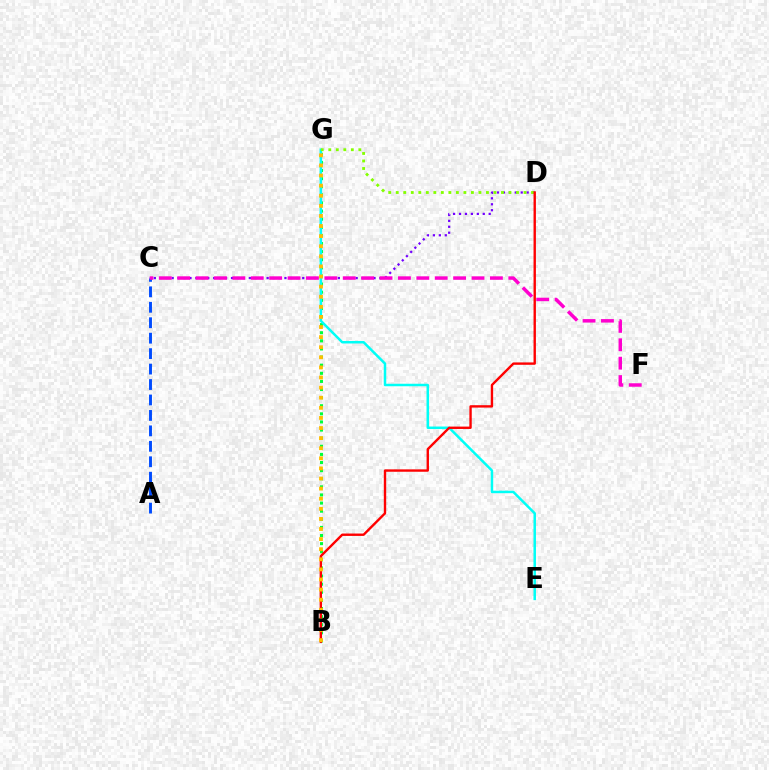{('C', 'D'): [{'color': '#7200ff', 'line_style': 'dotted', 'thickness': 1.61}], ('B', 'G'): [{'color': '#00ff39', 'line_style': 'dotted', 'thickness': 2.2}, {'color': '#ffbd00', 'line_style': 'dotted', 'thickness': 2.74}], ('E', 'G'): [{'color': '#00fff6', 'line_style': 'solid', 'thickness': 1.8}], ('D', 'G'): [{'color': '#84ff00', 'line_style': 'dotted', 'thickness': 2.04}], ('B', 'D'): [{'color': '#ff0000', 'line_style': 'solid', 'thickness': 1.72}], ('A', 'C'): [{'color': '#004bff', 'line_style': 'dashed', 'thickness': 2.1}], ('C', 'F'): [{'color': '#ff00cf', 'line_style': 'dashed', 'thickness': 2.5}]}